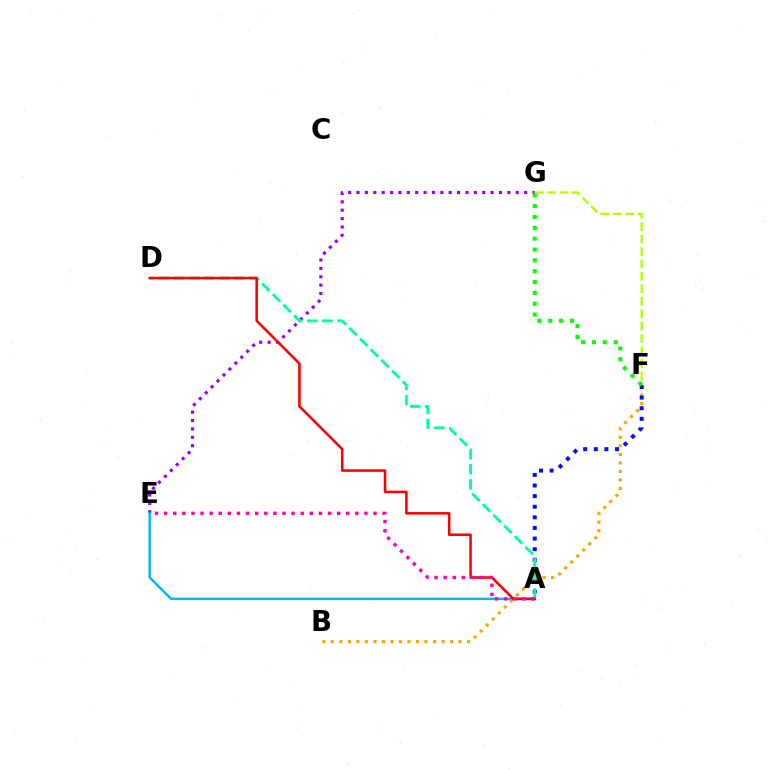{('E', 'G'): [{'color': '#9b00ff', 'line_style': 'dotted', 'thickness': 2.28}], ('B', 'F'): [{'color': '#ffa500', 'line_style': 'dotted', 'thickness': 2.31}], ('A', 'E'): [{'color': '#00b5ff', 'line_style': 'solid', 'thickness': 1.76}, {'color': '#ff00bd', 'line_style': 'dotted', 'thickness': 2.47}], ('A', 'F'): [{'color': '#0010ff', 'line_style': 'dotted', 'thickness': 2.88}], ('A', 'D'): [{'color': '#00ff9d', 'line_style': 'dashed', 'thickness': 2.05}, {'color': '#ff0000', 'line_style': 'solid', 'thickness': 1.85}], ('F', 'G'): [{'color': '#b3ff00', 'line_style': 'dashed', 'thickness': 1.69}, {'color': '#08ff00', 'line_style': 'dotted', 'thickness': 2.95}]}